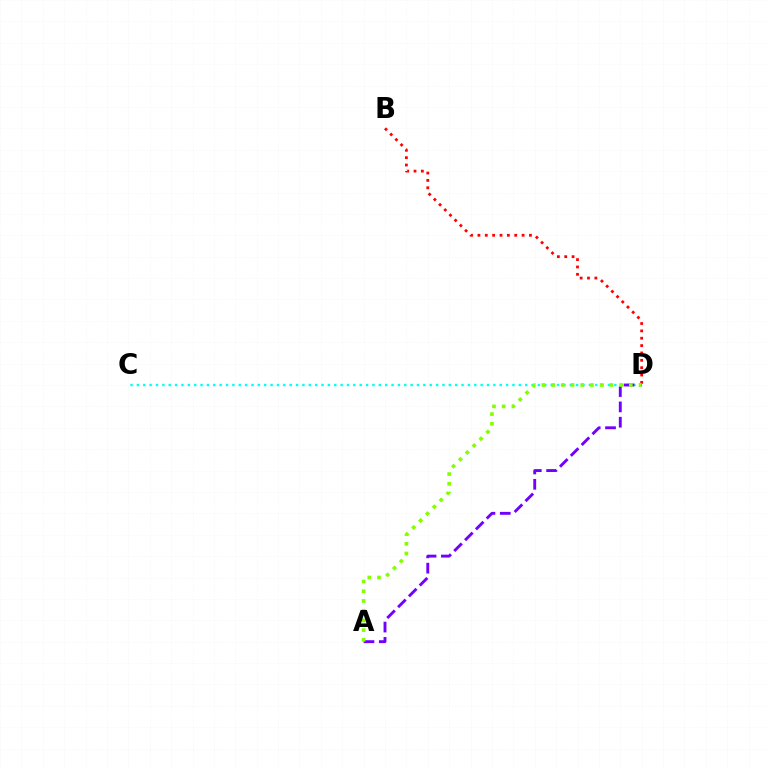{('B', 'D'): [{'color': '#ff0000', 'line_style': 'dotted', 'thickness': 2.0}], ('C', 'D'): [{'color': '#00fff6', 'line_style': 'dotted', 'thickness': 1.73}], ('A', 'D'): [{'color': '#7200ff', 'line_style': 'dashed', 'thickness': 2.08}, {'color': '#84ff00', 'line_style': 'dotted', 'thickness': 2.64}]}